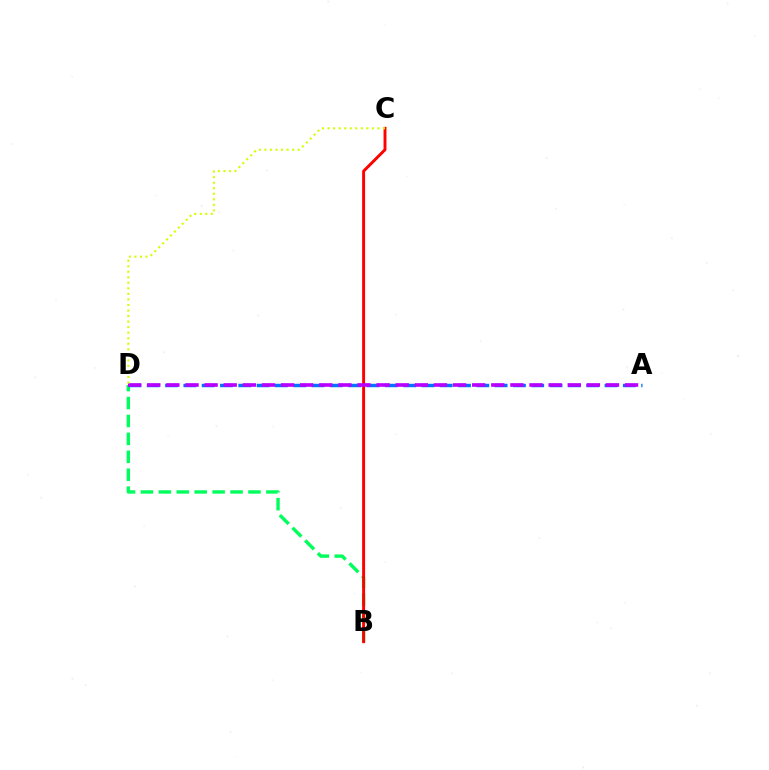{('B', 'D'): [{'color': '#00ff5c', 'line_style': 'dashed', 'thickness': 2.43}], ('B', 'C'): [{'color': '#ff0000', 'line_style': 'solid', 'thickness': 2.11}], ('A', 'D'): [{'color': '#0074ff', 'line_style': 'dashed', 'thickness': 2.49}, {'color': '#b900ff', 'line_style': 'dashed', 'thickness': 2.6}], ('C', 'D'): [{'color': '#d1ff00', 'line_style': 'dotted', 'thickness': 1.5}]}